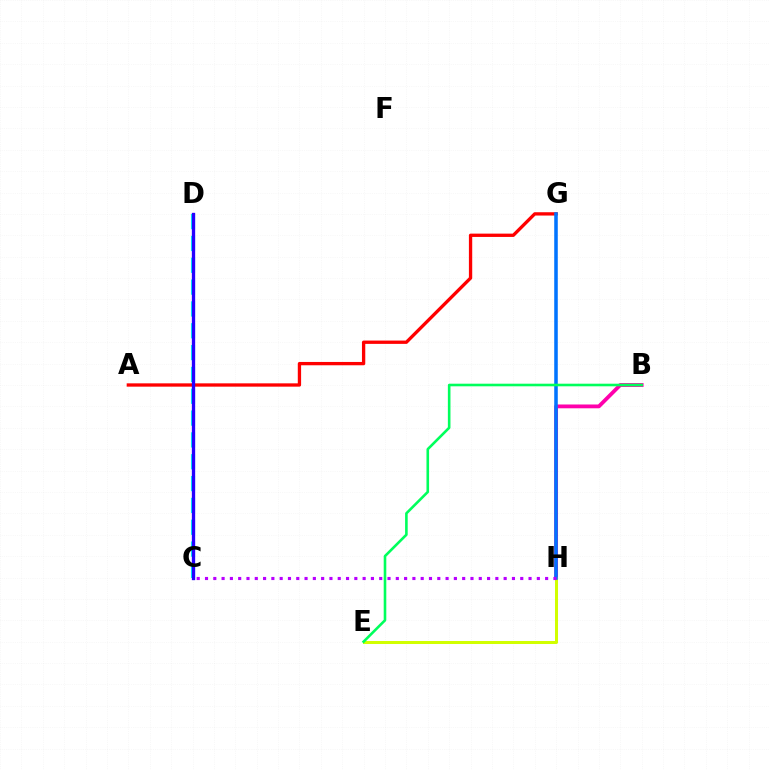{('C', 'D'): [{'color': '#ff9400', 'line_style': 'dotted', 'thickness': 1.94}, {'color': '#3dff00', 'line_style': 'dotted', 'thickness': 1.87}, {'color': '#00fff6', 'line_style': 'dashed', 'thickness': 2.97}, {'color': '#2500ff', 'line_style': 'solid', 'thickness': 2.4}], ('A', 'G'): [{'color': '#ff0000', 'line_style': 'solid', 'thickness': 2.39}], ('B', 'H'): [{'color': '#ff00ac', 'line_style': 'solid', 'thickness': 2.74}], ('E', 'H'): [{'color': '#d1ff00', 'line_style': 'solid', 'thickness': 2.17}], ('G', 'H'): [{'color': '#0074ff', 'line_style': 'solid', 'thickness': 2.55}], ('B', 'E'): [{'color': '#00ff5c', 'line_style': 'solid', 'thickness': 1.87}], ('C', 'H'): [{'color': '#b900ff', 'line_style': 'dotted', 'thickness': 2.25}]}